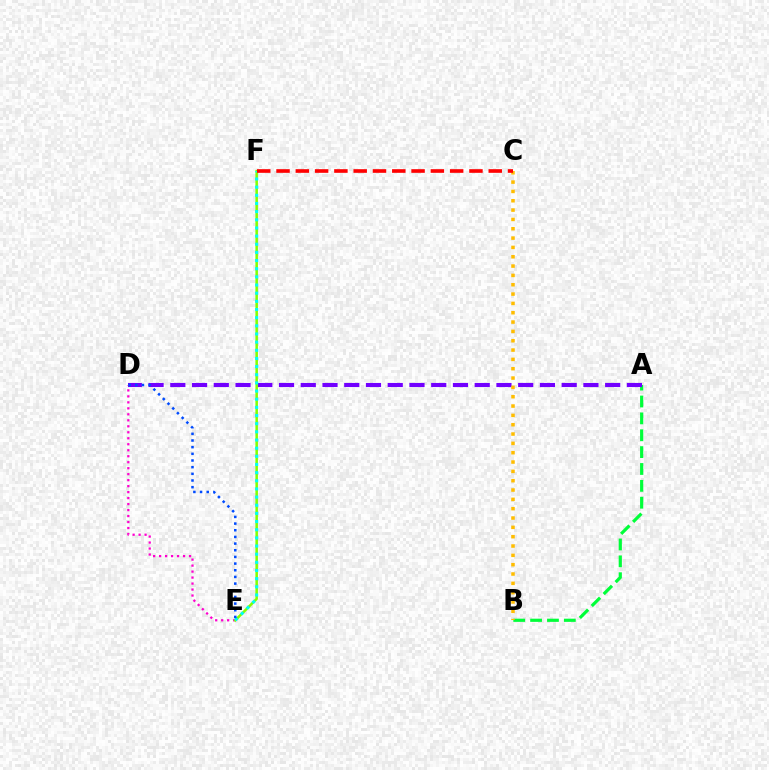{('A', 'B'): [{'color': '#00ff39', 'line_style': 'dashed', 'thickness': 2.29}], ('A', 'D'): [{'color': '#7200ff', 'line_style': 'dashed', 'thickness': 2.95}], ('D', 'E'): [{'color': '#ff00cf', 'line_style': 'dotted', 'thickness': 1.63}, {'color': '#004bff', 'line_style': 'dotted', 'thickness': 1.81}], ('E', 'F'): [{'color': '#84ff00', 'line_style': 'solid', 'thickness': 1.83}, {'color': '#00fff6', 'line_style': 'dotted', 'thickness': 2.22}], ('B', 'C'): [{'color': '#ffbd00', 'line_style': 'dotted', 'thickness': 2.54}], ('C', 'F'): [{'color': '#ff0000', 'line_style': 'dashed', 'thickness': 2.62}]}